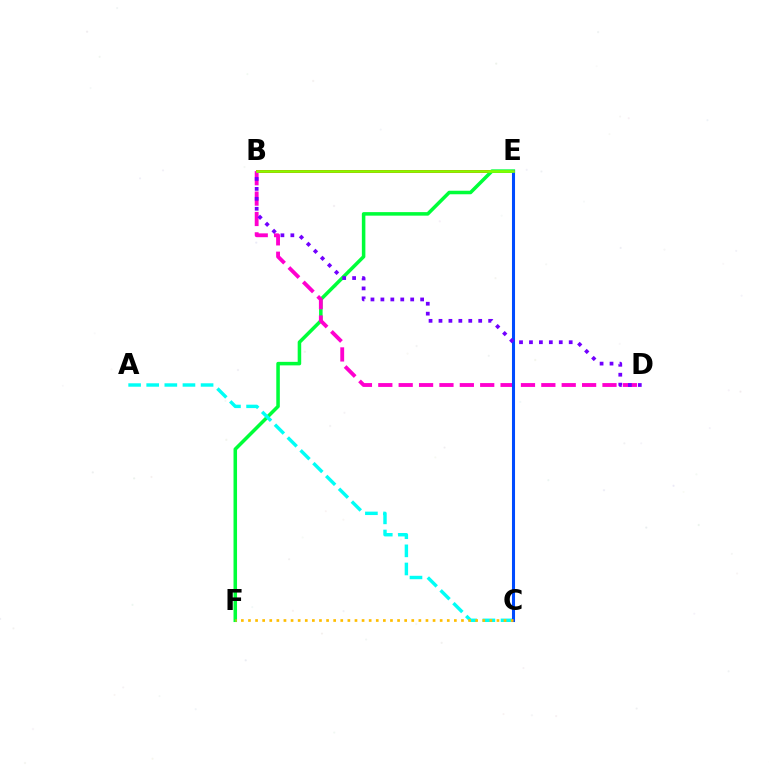{('B', 'E'): [{'color': '#ff0000', 'line_style': 'solid', 'thickness': 2.06}, {'color': '#84ff00', 'line_style': 'solid', 'thickness': 1.91}], ('E', 'F'): [{'color': '#00ff39', 'line_style': 'solid', 'thickness': 2.54}], ('B', 'D'): [{'color': '#ff00cf', 'line_style': 'dashed', 'thickness': 2.77}, {'color': '#7200ff', 'line_style': 'dotted', 'thickness': 2.7}], ('A', 'C'): [{'color': '#00fff6', 'line_style': 'dashed', 'thickness': 2.46}], ('C', 'E'): [{'color': '#004bff', 'line_style': 'solid', 'thickness': 2.2}], ('C', 'F'): [{'color': '#ffbd00', 'line_style': 'dotted', 'thickness': 1.93}]}